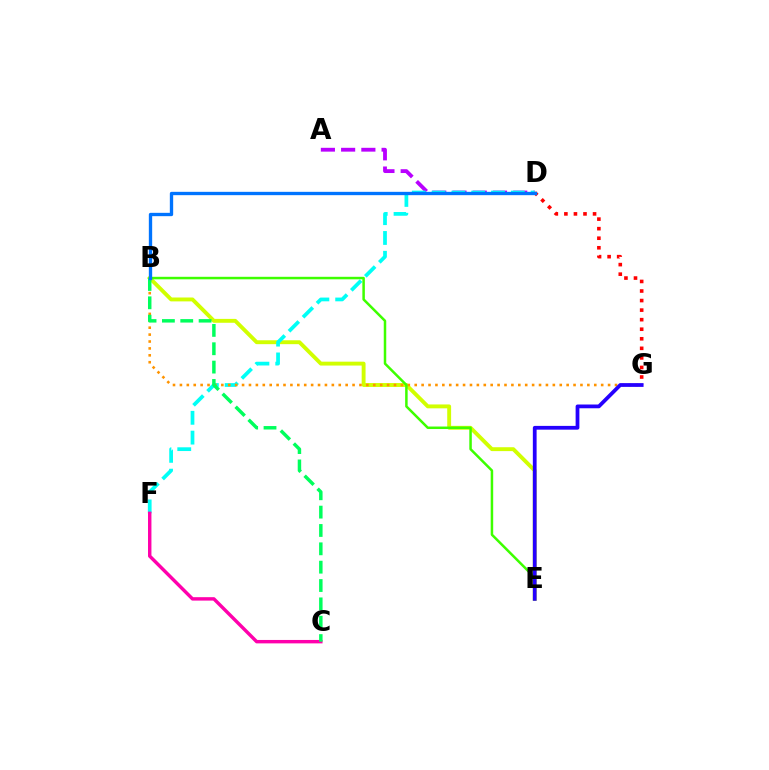{('A', 'D'): [{'color': '#b900ff', 'line_style': 'dashed', 'thickness': 2.75}], ('B', 'E'): [{'color': '#d1ff00', 'line_style': 'solid', 'thickness': 2.8}, {'color': '#3dff00', 'line_style': 'solid', 'thickness': 1.8}], ('D', 'F'): [{'color': '#00fff6', 'line_style': 'dashed', 'thickness': 2.69}], ('B', 'G'): [{'color': '#ff9400', 'line_style': 'dotted', 'thickness': 1.88}], ('C', 'F'): [{'color': '#ff00ac', 'line_style': 'solid', 'thickness': 2.46}], ('D', 'G'): [{'color': '#ff0000', 'line_style': 'dotted', 'thickness': 2.6}], ('E', 'G'): [{'color': '#2500ff', 'line_style': 'solid', 'thickness': 2.71}], ('B', 'C'): [{'color': '#00ff5c', 'line_style': 'dashed', 'thickness': 2.49}], ('B', 'D'): [{'color': '#0074ff', 'line_style': 'solid', 'thickness': 2.4}]}